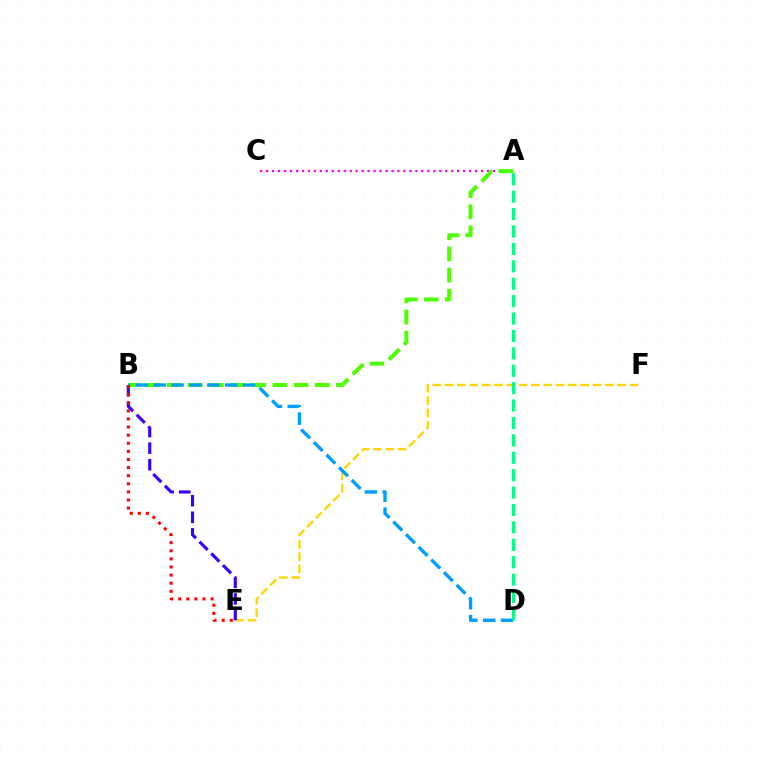{('A', 'C'): [{'color': '#ff00ed', 'line_style': 'dotted', 'thickness': 1.62}], ('E', 'F'): [{'color': '#ffd500', 'line_style': 'dashed', 'thickness': 1.67}], ('B', 'E'): [{'color': '#3700ff', 'line_style': 'dashed', 'thickness': 2.25}, {'color': '#ff0000', 'line_style': 'dotted', 'thickness': 2.2}], ('A', 'B'): [{'color': '#4fff00', 'line_style': 'dashed', 'thickness': 2.88}], ('B', 'D'): [{'color': '#009eff', 'line_style': 'dashed', 'thickness': 2.43}], ('A', 'D'): [{'color': '#00ff86', 'line_style': 'dashed', 'thickness': 2.36}]}